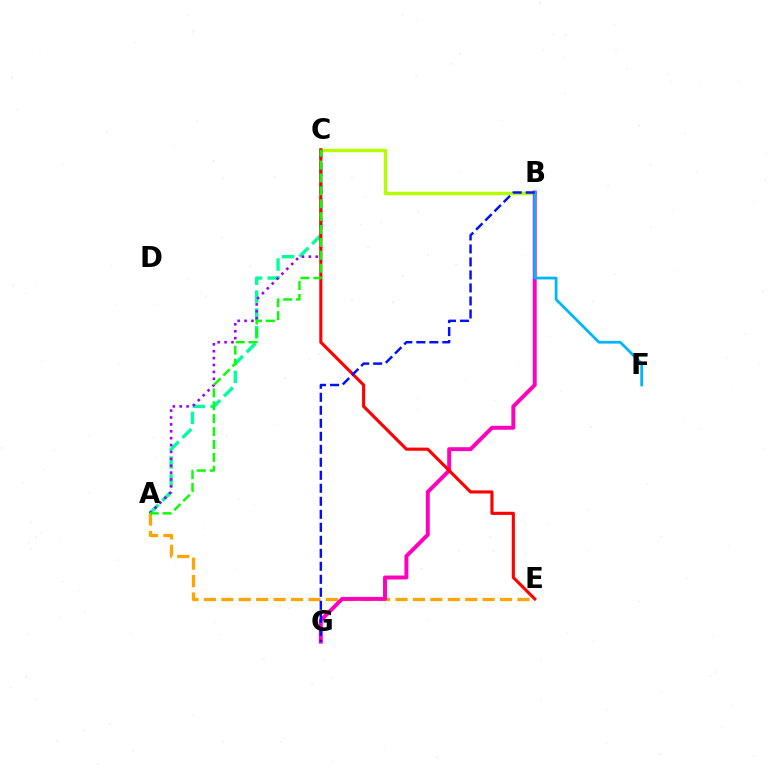{('A', 'E'): [{'color': '#ffa500', 'line_style': 'dashed', 'thickness': 2.37}], ('A', 'C'): [{'color': '#00ff9d', 'line_style': 'dashed', 'thickness': 2.42}, {'color': '#9b00ff', 'line_style': 'dotted', 'thickness': 1.87}, {'color': '#08ff00', 'line_style': 'dashed', 'thickness': 1.75}], ('B', 'C'): [{'color': '#b3ff00', 'line_style': 'solid', 'thickness': 2.45}], ('B', 'G'): [{'color': '#ff00bd', 'line_style': 'solid', 'thickness': 2.84}, {'color': '#0010ff', 'line_style': 'dashed', 'thickness': 1.77}], ('B', 'F'): [{'color': '#00b5ff', 'line_style': 'solid', 'thickness': 1.98}], ('C', 'E'): [{'color': '#ff0000', 'line_style': 'solid', 'thickness': 2.23}]}